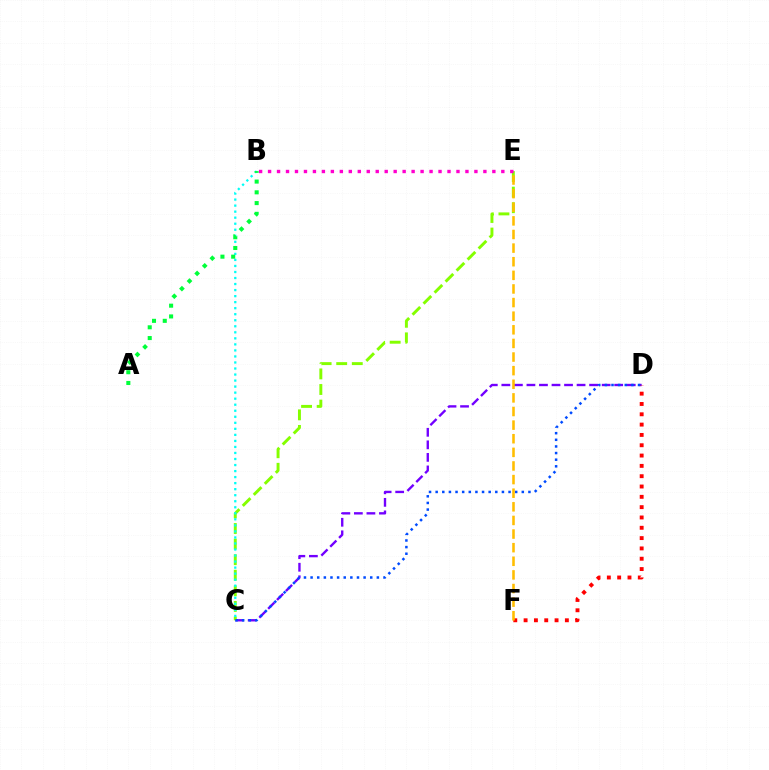{('C', 'D'): [{'color': '#7200ff', 'line_style': 'dashed', 'thickness': 1.7}, {'color': '#004bff', 'line_style': 'dotted', 'thickness': 1.8}], ('C', 'E'): [{'color': '#84ff00', 'line_style': 'dashed', 'thickness': 2.12}], ('D', 'F'): [{'color': '#ff0000', 'line_style': 'dotted', 'thickness': 2.8}], ('B', 'E'): [{'color': '#ff00cf', 'line_style': 'dotted', 'thickness': 2.44}], ('E', 'F'): [{'color': '#ffbd00', 'line_style': 'dashed', 'thickness': 1.85}], ('B', 'C'): [{'color': '#00fff6', 'line_style': 'dotted', 'thickness': 1.64}], ('A', 'B'): [{'color': '#00ff39', 'line_style': 'dotted', 'thickness': 2.92}]}